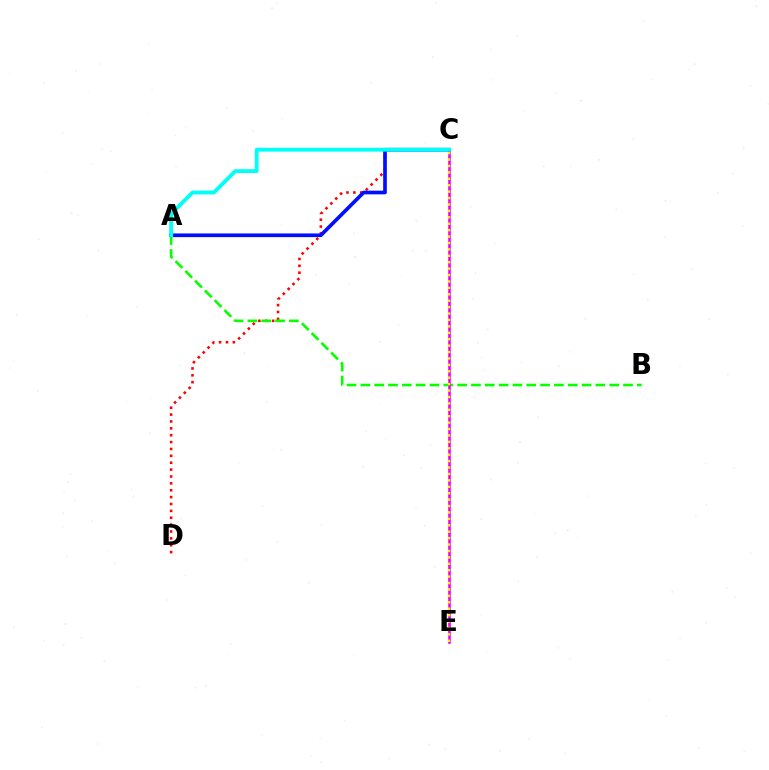{('C', 'D'): [{'color': '#ff0000', 'line_style': 'dotted', 'thickness': 1.87}], ('A', 'B'): [{'color': '#08ff00', 'line_style': 'dashed', 'thickness': 1.88}], ('C', 'E'): [{'color': '#ee00ff', 'line_style': 'solid', 'thickness': 1.9}, {'color': '#fcf500', 'line_style': 'dotted', 'thickness': 1.74}], ('A', 'C'): [{'color': '#0010ff', 'line_style': 'solid', 'thickness': 2.65}, {'color': '#00fff6', 'line_style': 'solid', 'thickness': 2.77}]}